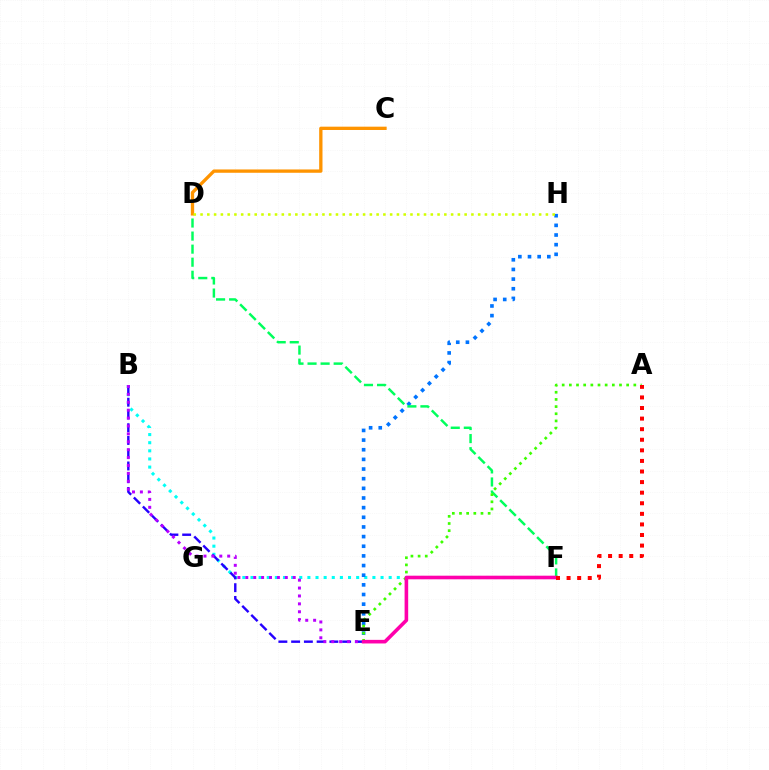{('B', 'F'): [{'color': '#00fff6', 'line_style': 'dotted', 'thickness': 2.21}], ('B', 'E'): [{'color': '#2500ff', 'line_style': 'dashed', 'thickness': 1.73}, {'color': '#b900ff', 'line_style': 'dotted', 'thickness': 2.15}], ('E', 'H'): [{'color': '#0074ff', 'line_style': 'dotted', 'thickness': 2.62}], ('D', 'F'): [{'color': '#00ff5c', 'line_style': 'dashed', 'thickness': 1.77}], ('C', 'D'): [{'color': '#ff9400', 'line_style': 'solid', 'thickness': 2.39}], ('D', 'H'): [{'color': '#d1ff00', 'line_style': 'dotted', 'thickness': 1.84}], ('A', 'E'): [{'color': '#3dff00', 'line_style': 'dotted', 'thickness': 1.95}], ('E', 'F'): [{'color': '#ff00ac', 'line_style': 'solid', 'thickness': 2.59}], ('A', 'F'): [{'color': '#ff0000', 'line_style': 'dotted', 'thickness': 2.88}]}